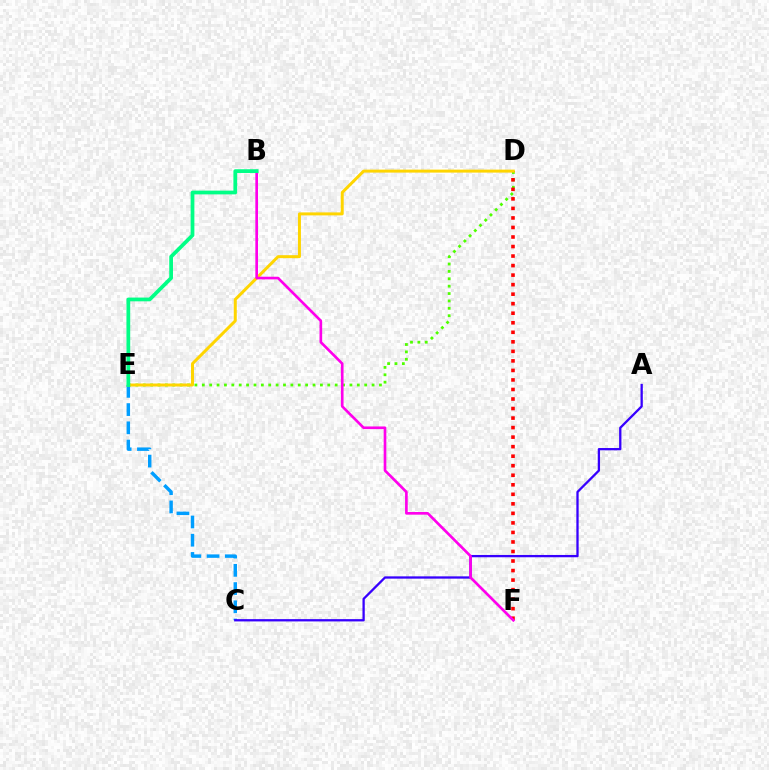{('C', 'E'): [{'color': '#009eff', 'line_style': 'dashed', 'thickness': 2.48}], ('D', 'E'): [{'color': '#4fff00', 'line_style': 'dotted', 'thickness': 2.01}, {'color': '#ffd500', 'line_style': 'solid', 'thickness': 2.15}], ('D', 'F'): [{'color': '#ff0000', 'line_style': 'dotted', 'thickness': 2.59}], ('A', 'C'): [{'color': '#3700ff', 'line_style': 'solid', 'thickness': 1.65}], ('B', 'F'): [{'color': '#ff00ed', 'line_style': 'solid', 'thickness': 1.92}], ('B', 'E'): [{'color': '#00ff86', 'line_style': 'solid', 'thickness': 2.7}]}